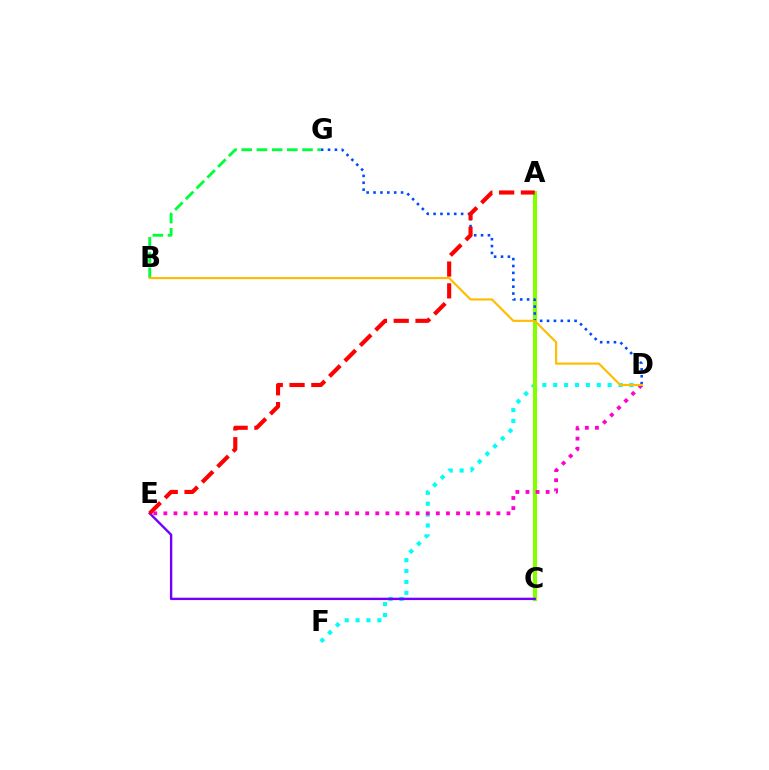{('D', 'F'): [{'color': '#00fff6', 'line_style': 'dotted', 'thickness': 2.96}], ('A', 'C'): [{'color': '#84ff00', 'line_style': 'solid', 'thickness': 2.97}], ('C', 'E'): [{'color': '#7200ff', 'line_style': 'solid', 'thickness': 1.71}], ('D', 'G'): [{'color': '#004bff', 'line_style': 'dotted', 'thickness': 1.87}], ('A', 'E'): [{'color': '#ff0000', 'line_style': 'dashed', 'thickness': 2.96}], ('B', 'G'): [{'color': '#00ff39', 'line_style': 'dashed', 'thickness': 2.07}], ('D', 'E'): [{'color': '#ff00cf', 'line_style': 'dotted', 'thickness': 2.74}], ('B', 'D'): [{'color': '#ffbd00', 'line_style': 'solid', 'thickness': 1.56}]}